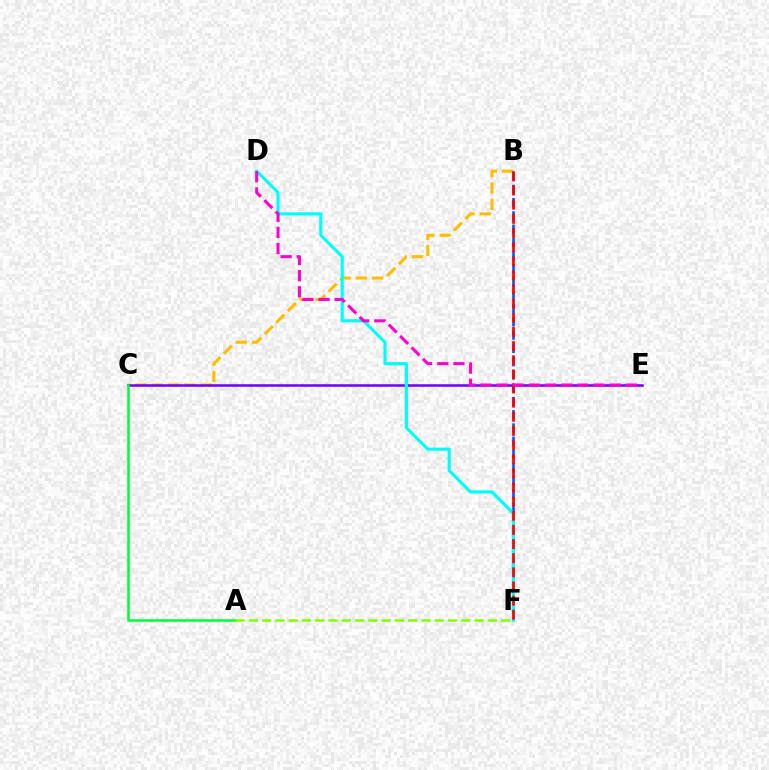{('B', 'C'): [{'color': '#ffbd00', 'line_style': 'dashed', 'thickness': 2.21}], ('C', 'E'): [{'color': '#7200ff', 'line_style': 'solid', 'thickness': 1.82}], ('B', 'F'): [{'color': '#004bff', 'line_style': 'dashed', 'thickness': 1.8}, {'color': '#ff0000', 'line_style': 'dashed', 'thickness': 1.92}], ('D', 'F'): [{'color': '#00fff6', 'line_style': 'solid', 'thickness': 2.27}], ('A', 'C'): [{'color': '#00ff39', 'line_style': 'solid', 'thickness': 1.82}], ('D', 'E'): [{'color': '#ff00cf', 'line_style': 'dashed', 'thickness': 2.19}], ('A', 'F'): [{'color': '#84ff00', 'line_style': 'dashed', 'thickness': 1.8}]}